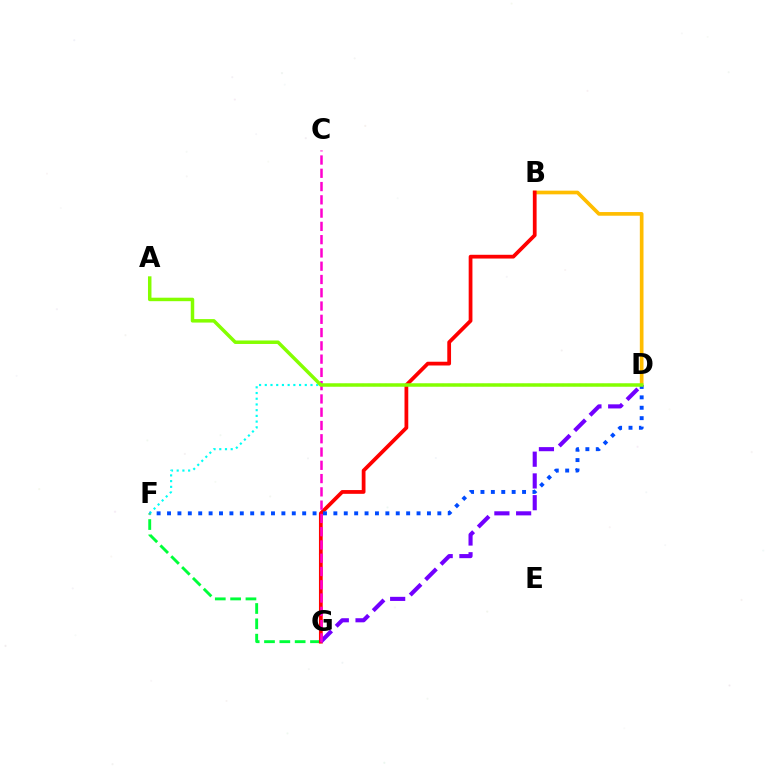{('F', 'G'): [{'color': '#00ff39', 'line_style': 'dashed', 'thickness': 2.08}], ('D', 'F'): [{'color': '#00fff6', 'line_style': 'dotted', 'thickness': 1.55}, {'color': '#004bff', 'line_style': 'dotted', 'thickness': 2.82}], ('B', 'D'): [{'color': '#ffbd00', 'line_style': 'solid', 'thickness': 2.65}], ('B', 'G'): [{'color': '#ff0000', 'line_style': 'solid', 'thickness': 2.71}], ('D', 'G'): [{'color': '#7200ff', 'line_style': 'dashed', 'thickness': 2.95}], ('C', 'G'): [{'color': '#ff00cf', 'line_style': 'dashed', 'thickness': 1.8}], ('A', 'D'): [{'color': '#84ff00', 'line_style': 'solid', 'thickness': 2.51}]}